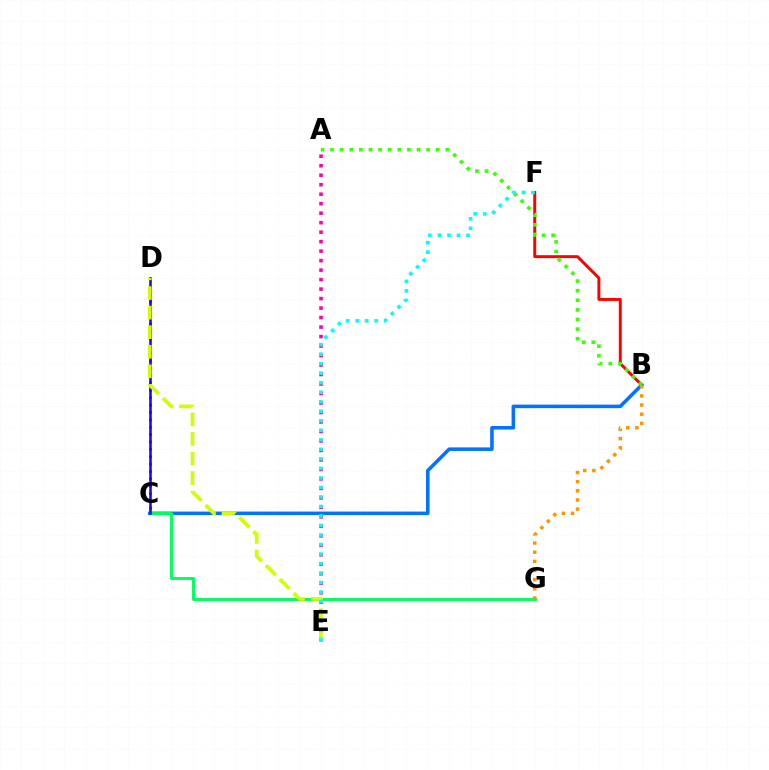{('A', 'E'): [{'color': '#ff00ac', 'line_style': 'dotted', 'thickness': 2.58}], ('C', 'D'): [{'color': '#b900ff', 'line_style': 'dotted', 'thickness': 2.0}, {'color': '#2500ff', 'line_style': 'solid', 'thickness': 1.83}], ('B', 'F'): [{'color': '#ff0000', 'line_style': 'solid', 'thickness': 2.13}], ('B', 'C'): [{'color': '#0074ff', 'line_style': 'solid', 'thickness': 2.55}], ('C', 'G'): [{'color': '#00ff5c', 'line_style': 'solid', 'thickness': 2.09}], ('A', 'B'): [{'color': '#3dff00', 'line_style': 'dotted', 'thickness': 2.61}], ('B', 'G'): [{'color': '#ff9400', 'line_style': 'dotted', 'thickness': 2.49}], ('D', 'E'): [{'color': '#d1ff00', 'line_style': 'dashed', 'thickness': 2.66}], ('E', 'F'): [{'color': '#00fff6', 'line_style': 'dotted', 'thickness': 2.59}]}